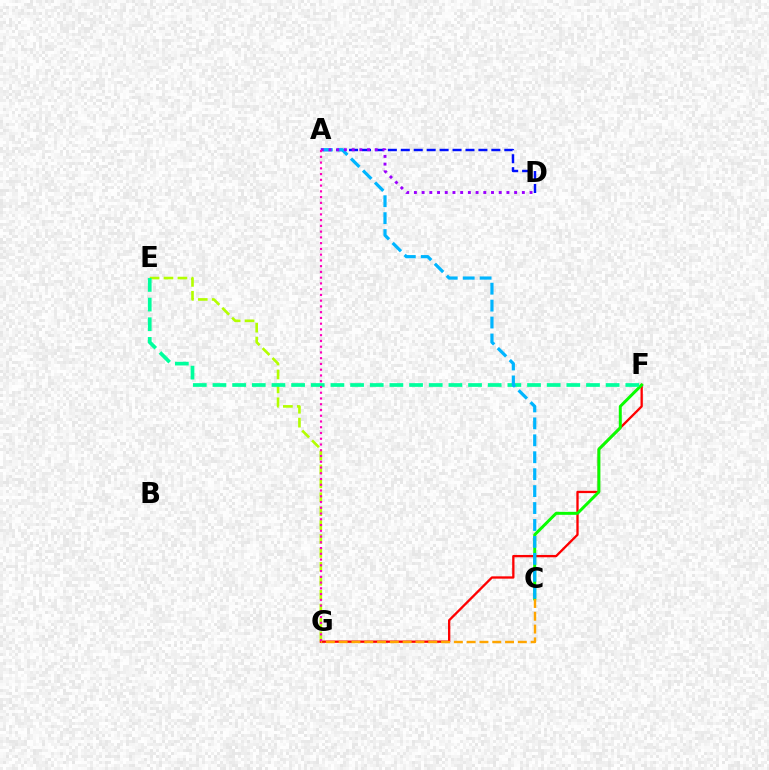{('A', 'D'): [{'color': '#0010ff', 'line_style': 'dashed', 'thickness': 1.76}, {'color': '#9b00ff', 'line_style': 'dotted', 'thickness': 2.09}], ('F', 'G'): [{'color': '#ff0000', 'line_style': 'solid', 'thickness': 1.66}], ('C', 'F'): [{'color': '#08ff00', 'line_style': 'solid', 'thickness': 2.14}], ('E', 'G'): [{'color': '#b3ff00', 'line_style': 'dashed', 'thickness': 1.89}], ('E', 'F'): [{'color': '#00ff9d', 'line_style': 'dashed', 'thickness': 2.67}], ('A', 'C'): [{'color': '#00b5ff', 'line_style': 'dashed', 'thickness': 2.3}], ('C', 'G'): [{'color': '#ffa500', 'line_style': 'dashed', 'thickness': 1.74}], ('A', 'G'): [{'color': '#ff00bd', 'line_style': 'dotted', 'thickness': 1.56}]}